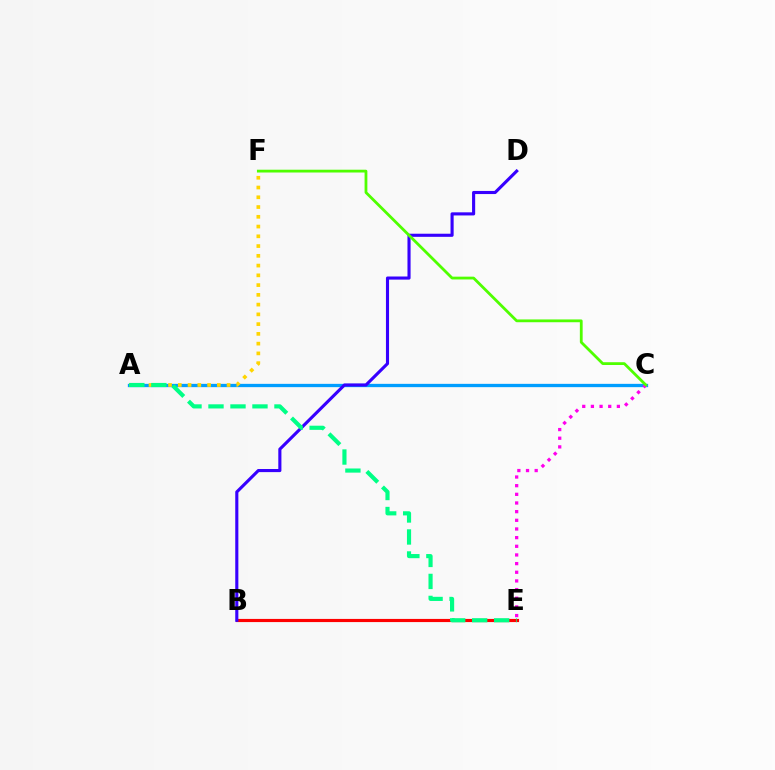{('A', 'C'): [{'color': '#009eff', 'line_style': 'solid', 'thickness': 2.38}], ('B', 'E'): [{'color': '#ff0000', 'line_style': 'solid', 'thickness': 2.27}], ('A', 'F'): [{'color': '#ffd500', 'line_style': 'dotted', 'thickness': 2.65}], ('B', 'D'): [{'color': '#3700ff', 'line_style': 'solid', 'thickness': 2.24}], ('C', 'E'): [{'color': '#ff00ed', 'line_style': 'dotted', 'thickness': 2.35}], ('A', 'E'): [{'color': '#00ff86', 'line_style': 'dashed', 'thickness': 2.99}], ('C', 'F'): [{'color': '#4fff00', 'line_style': 'solid', 'thickness': 2.01}]}